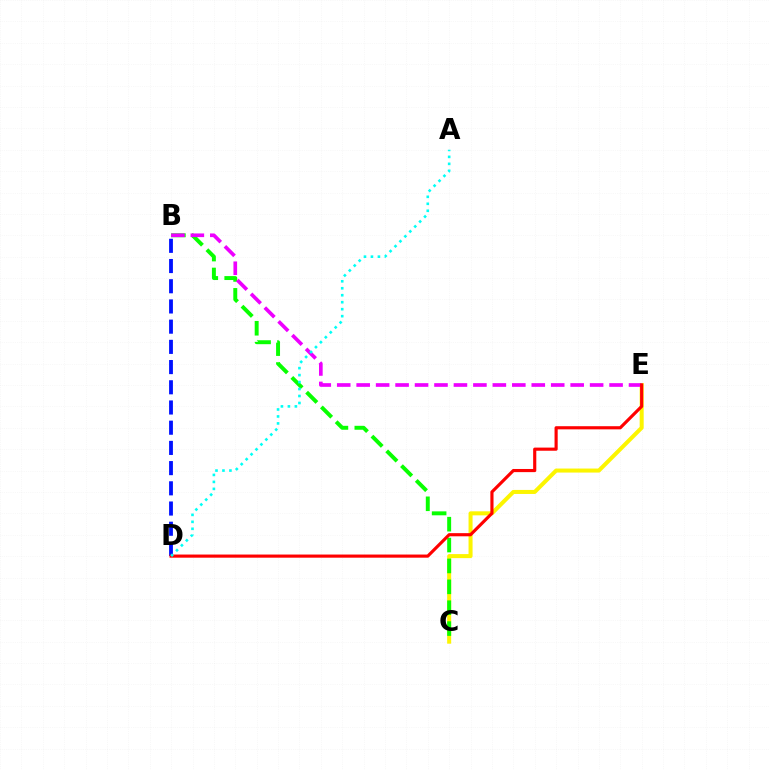{('C', 'E'): [{'color': '#fcf500', 'line_style': 'solid', 'thickness': 2.9}], ('B', 'D'): [{'color': '#0010ff', 'line_style': 'dashed', 'thickness': 2.75}], ('B', 'C'): [{'color': '#08ff00', 'line_style': 'dashed', 'thickness': 2.84}], ('B', 'E'): [{'color': '#ee00ff', 'line_style': 'dashed', 'thickness': 2.64}], ('D', 'E'): [{'color': '#ff0000', 'line_style': 'solid', 'thickness': 2.27}], ('A', 'D'): [{'color': '#00fff6', 'line_style': 'dotted', 'thickness': 1.89}]}